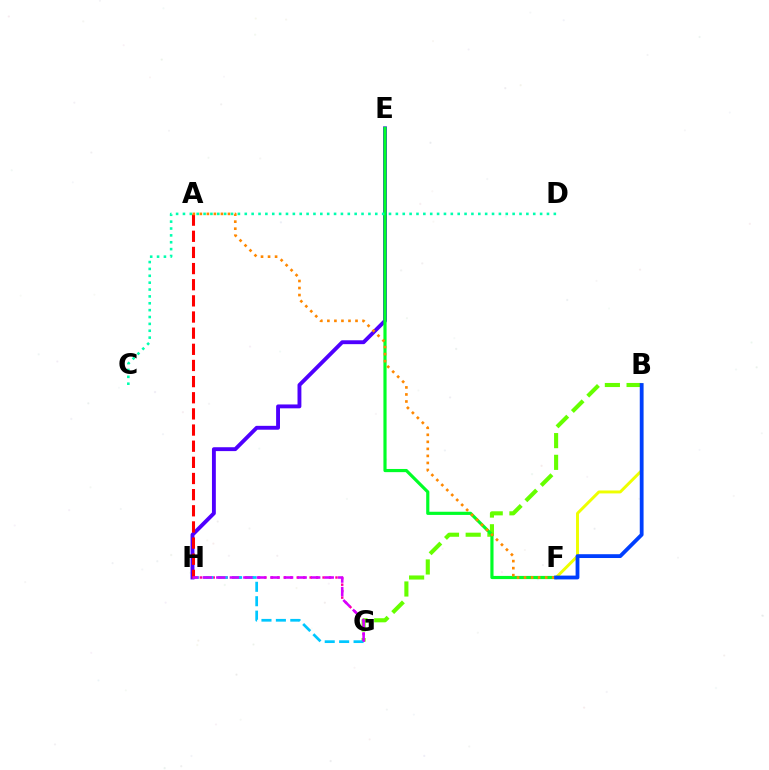{('B', 'G'): [{'color': '#66ff00', 'line_style': 'dashed', 'thickness': 2.95}], ('G', 'H'): [{'color': '#ff00a0', 'line_style': 'dotted', 'thickness': 1.76}, {'color': '#00c7ff', 'line_style': 'dashed', 'thickness': 1.96}, {'color': '#d600ff', 'line_style': 'dashed', 'thickness': 1.84}], ('B', 'F'): [{'color': '#eeff00', 'line_style': 'solid', 'thickness': 2.11}, {'color': '#003fff', 'line_style': 'solid', 'thickness': 2.74}], ('E', 'H'): [{'color': '#4f00ff', 'line_style': 'solid', 'thickness': 2.79}], ('E', 'F'): [{'color': '#00ff27', 'line_style': 'solid', 'thickness': 2.29}], ('A', 'H'): [{'color': '#ff0000', 'line_style': 'dashed', 'thickness': 2.19}], ('A', 'F'): [{'color': '#ff8800', 'line_style': 'dotted', 'thickness': 1.91}], ('C', 'D'): [{'color': '#00ffaf', 'line_style': 'dotted', 'thickness': 1.87}]}